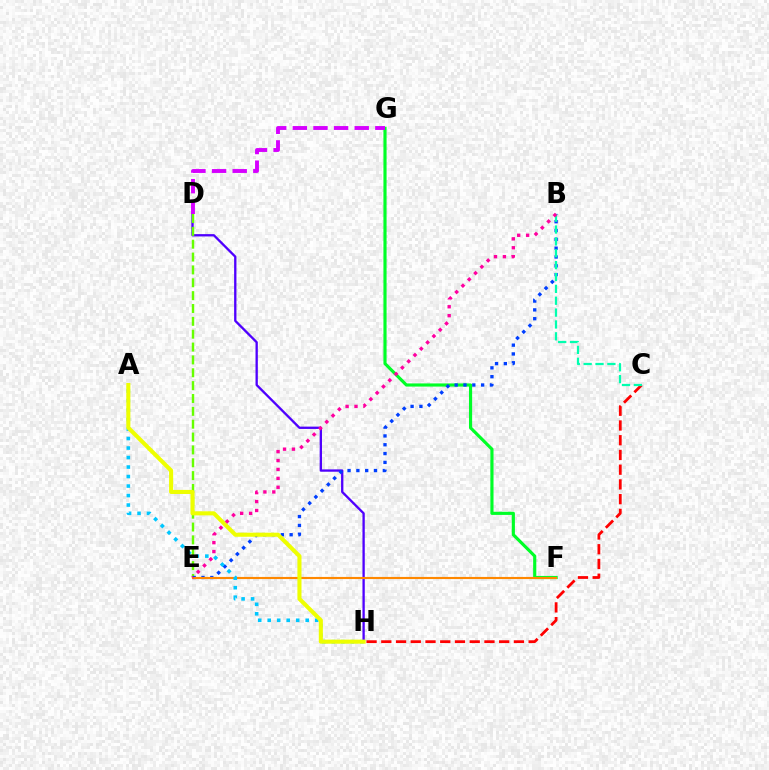{('D', 'H'): [{'color': '#4f00ff', 'line_style': 'solid', 'thickness': 1.67}], ('F', 'G'): [{'color': '#00ff27', 'line_style': 'solid', 'thickness': 2.27}], ('D', 'G'): [{'color': '#d600ff', 'line_style': 'dashed', 'thickness': 2.8}], ('D', 'E'): [{'color': '#66ff00', 'line_style': 'dashed', 'thickness': 1.75}], ('B', 'E'): [{'color': '#003fff', 'line_style': 'dotted', 'thickness': 2.4}, {'color': '#ff00a0', 'line_style': 'dotted', 'thickness': 2.42}], ('C', 'H'): [{'color': '#ff0000', 'line_style': 'dashed', 'thickness': 2.0}], ('E', 'F'): [{'color': '#ff8800', 'line_style': 'solid', 'thickness': 1.53}], ('A', 'H'): [{'color': '#00c7ff', 'line_style': 'dotted', 'thickness': 2.58}, {'color': '#eeff00', 'line_style': 'solid', 'thickness': 2.93}], ('B', 'C'): [{'color': '#00ffaf', 'line_style': 'dashed', 'thickness': 1.61}]}